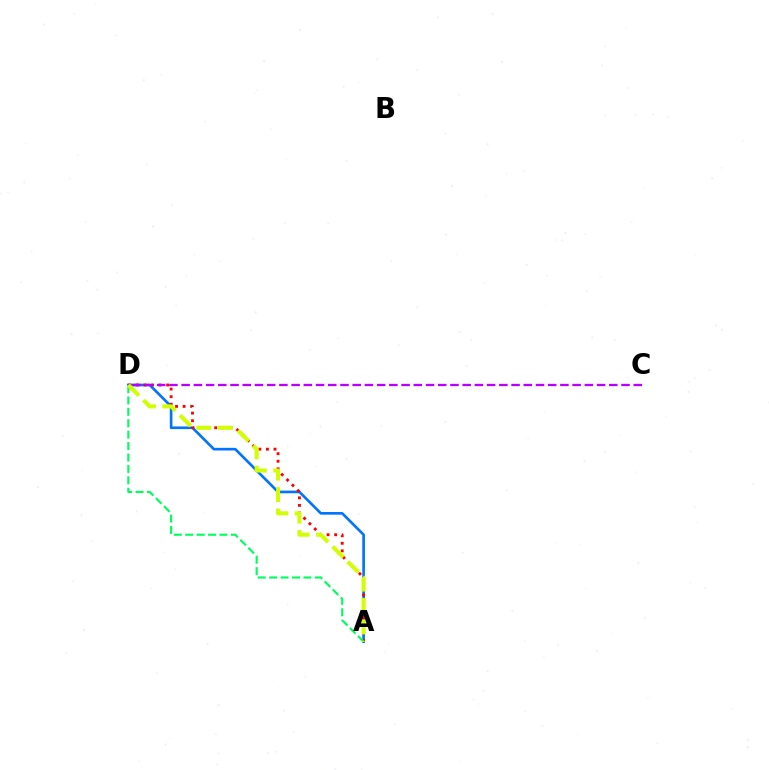{('A', 'D'): [{'color': '#0074ff', 'line_style': 'solid', 'thickness': 1.91}, {'color': '#ff0000', 'line_style': 'dotted', 'thickness': 2.06}, {'color': '#00ff5c', 'line_style': 'dashed', 'thickness': 1.55}, {'color': '#d1ff00', 'line_style': 'dashed', 'thickness': 2.91}], ('C', 'D'): [{'color': '#b900ff', 'line_style': 'dashed', 'thickness': 1.66}]}